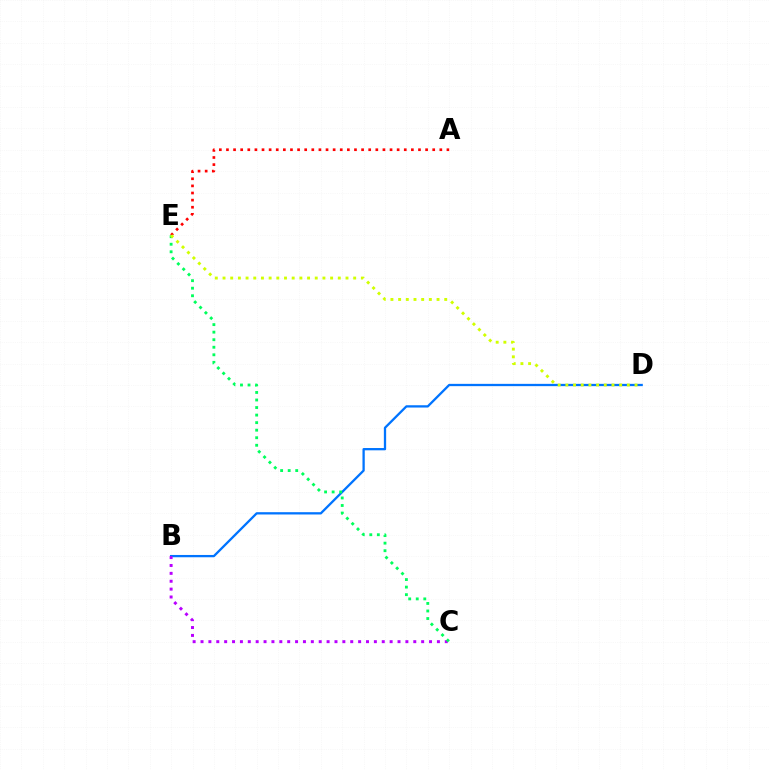{('B', 'D'): [{'color': '#0074ff', 'line_style': 'solid', 'thickness': 1.65}], ('A', 'E'): [{'color': '#ff0000', 'line_style': 'dotted', 'thickness': 1.93}], ('B', 'C'): [{'color': '#b900ff', 'line_style': 'dotted', 'thickness': 2.14}], ('C', 'E'): [{'color': '#00ff5c', 'line_style': 'dotted', 'thickness': 2.05}], ('D', 'E'): [{'color': '#d1ff00', 'line_style': 'dotted', 'thickness': 2.09}]}